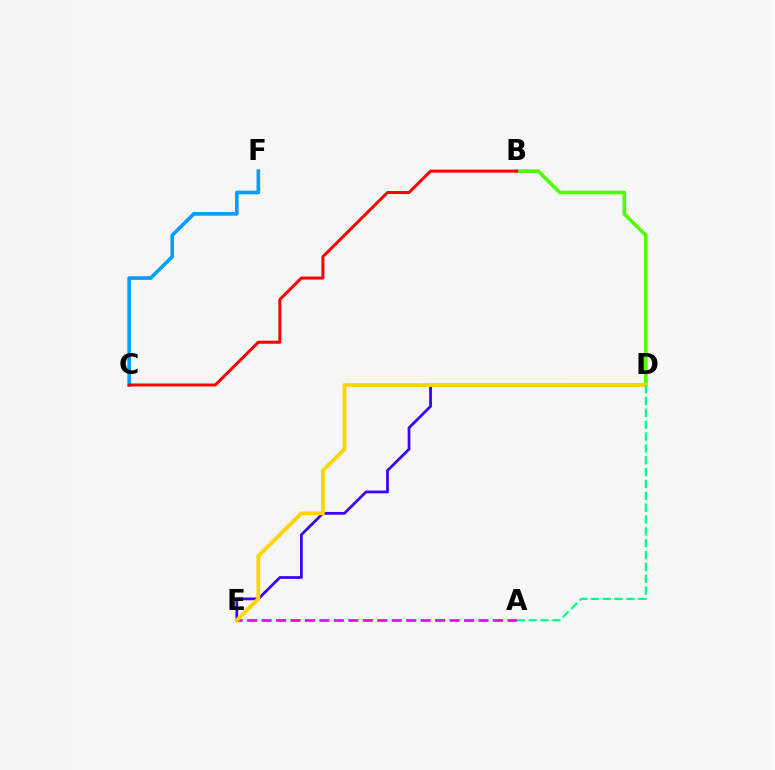{('B', 'D'): [{'color': '#4fff00', 'line_style': 'solid', 'thickness': 2.63}], ('D', 'E'): [{'color': '#3700ff', 'line_style': 'solid', 'thickness': 1.97}, {'color': '#ffd500', 'line_style': 'solid', 'thickness': 2.78}], ('C', 'F'): [{'color': '#009eff', 'line_style': 'solid', 'thickness': 2.6}], ('B', 'C'): [{'color': '#ff0000', 'line_style': 'solid', 'thickness': 2.16}], ('A', 'E'): [{'color': '#ff00ed', 'line_style': 'dashed', 'thickness': 1.96}], ('A', 'D'): [{'color': '#00ff86', 'line_style': 'dashed', 'thickness': 1.61}]}